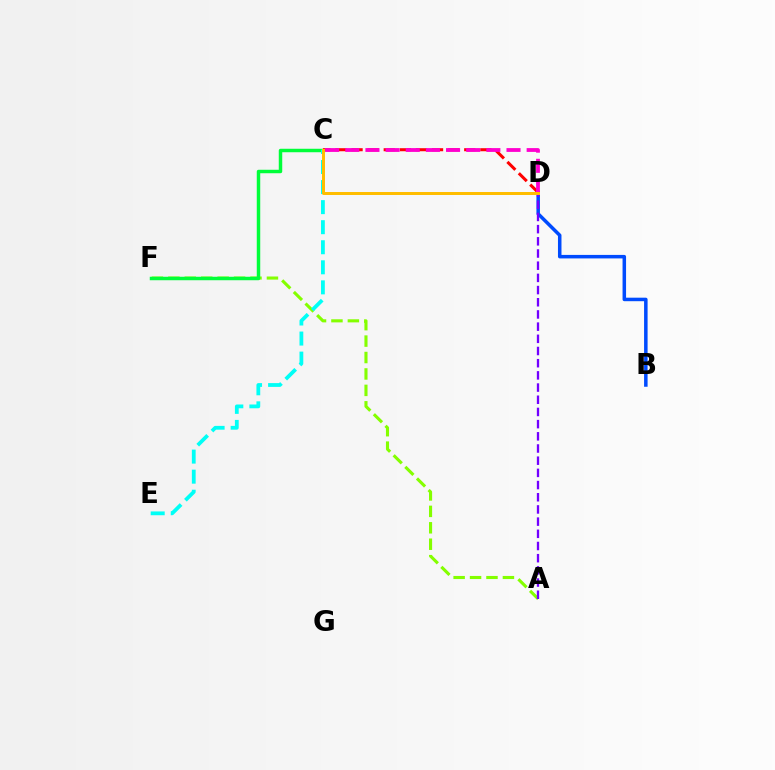{('B', 'D'): [{'color': '#004bff', 'line_style': 'solid', 'thickness': 2.53}], ('A', 'F'): [{'color': '#84ff00', 'line_style': 'dashed', 'thickness': 2.23}], ('C', 'F'): [{'color': '#00ff39', 'line_style': 'solid', 'thickness': 2.5}], ('C', 'E'): [{'color': '#00fff6', 'line_style': 'dashed', 'thickness': 2.72}], ('C', 'D'): [{'color': '#ff0000', 'line_style': 'dashed', 'thickness': 2.19}, {'color': '#ff00cf', 'line_style': 'dashed', 'thickness': 2.74}, {'color': '#ffbd00', 'line_style': 'solid', 'thickness': 2.15}], ('A', 'D'): [{'color': '#7200ff', 'line_style': 'dashed', 'thickness': 1.66}]}